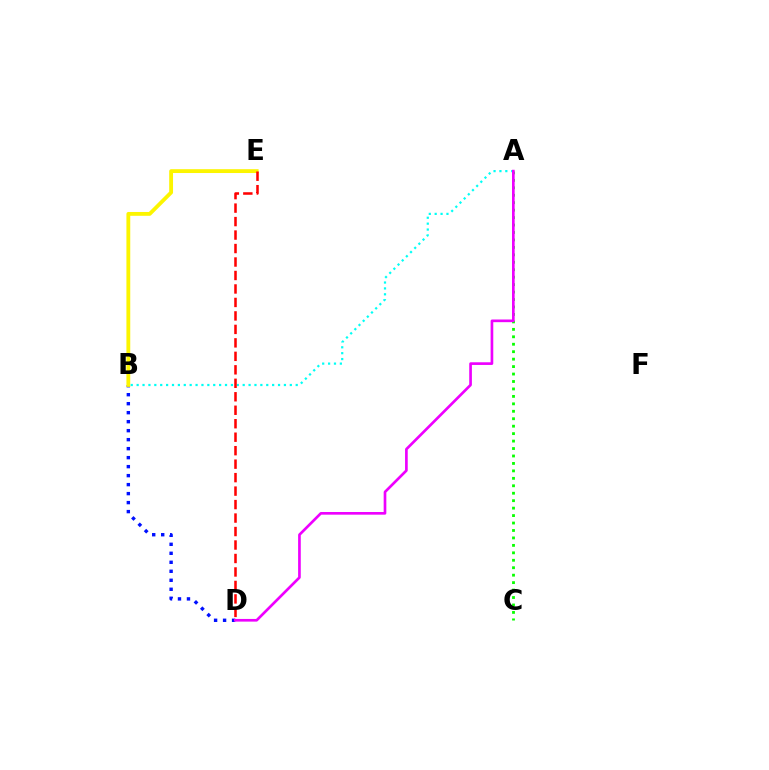{('B', 'D'): [{'color': '#0010ff', 'line_style': 'dotted', 'thickness': 2.44}], ('A', 'C'): [{'color': '#08ff00', 'line_style': 'dotted', 'thickness': 2.02}], ('B', 'E'): [{'color': '#fcf500', 'line_style': 'solid', 'thickness': 2.76}], ('A', 'B'): [{'color': '#00fff6', 'line_style': 'dotted', 'thickness': 1.6}], ('A', 'D'): [{'color': '#ee00ff', 'line_style': 'solid', 'thickness': 1.92}], ('D', 'E'): [{'color': '#ff0000', 'line_style': 'dashed', 'thickness': 1.83}]}